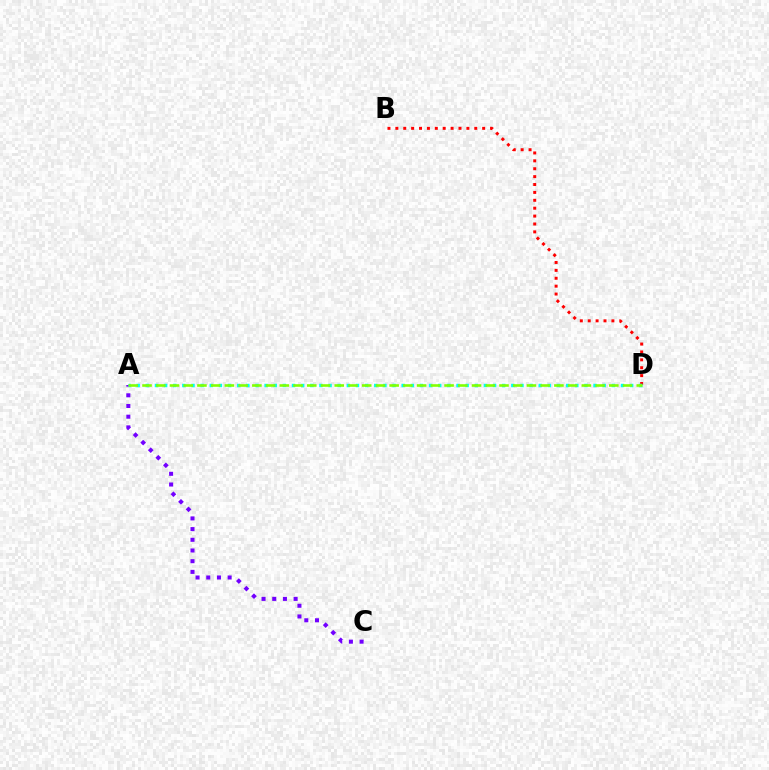{('B', 'D'): [{'color': '#ff0000', 'line_style': 'dotted', 'thickness': 2.14}], ('A', 'C'): [{'color': '#7200ff', 'line_style': 'dotted', 'thickness': 2.9}], ('A', 'D'): [{'color': '#00fff6', 'line_style': 'dotted', 'thickness': 2.48}, {'color': '#84ff00', 'line_style': 'dashed', 'thickness': 1.87}]}